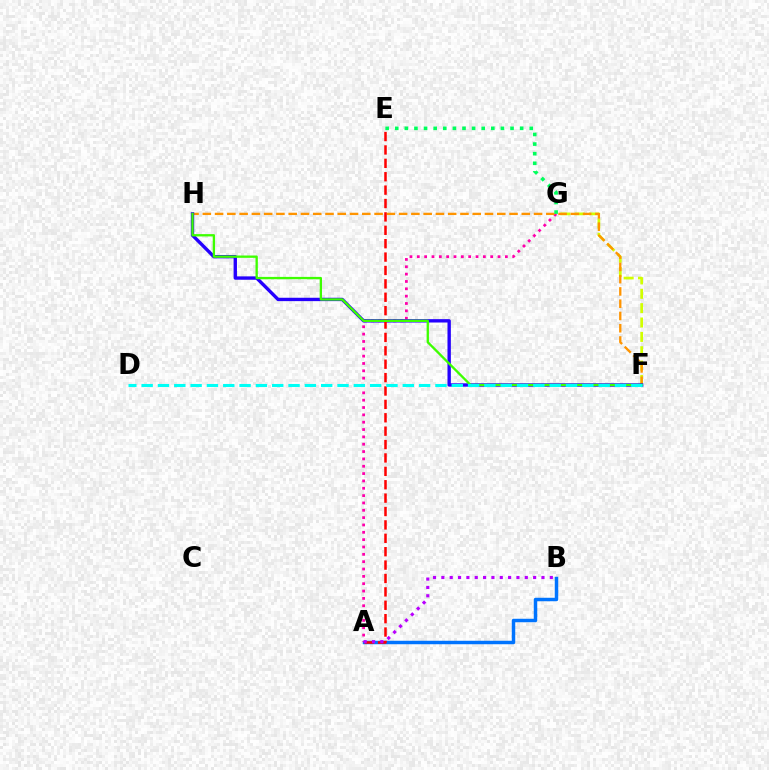{('F', 'G'): [{'color': '#d1ff00', 'line_style': 'dashed', 'thickness': 1.95}], ('A', 'B'): [{'color': '#0074ff', 'line_style': 'solid', 'thickness': 2.49}, {'color': '#b900ff', 'line_style': 'dotted', 'thickness': 2.27}], ('A', 'G'): [{'color': '#ff00ac', 'line_style': 'dotted', 'thickness': 1.99}], ('F', 'H'): [{'color': '#ff9400', 'line_style': 'dashed', 'thickness': 1.67}, {'color': '#2500ff', 'line_style': 'solid', 'thickness': 2.42}, {'color': '#3dff00', 'line_style': 'solid', 'thickness': 1.67}], ('A', 'E'): [{'color': '#ff0000', 'line_style': 'dashed', 'thickness': 1.82}], ('E', 'G'): [{'color': '#00ff5c', 'line_style': 'dotted', 'thickness': 2.61}], ('D', 'F'): [{'color': '#00fff6', 'line_style': 'dashed', 'thickness': 2.22}]}